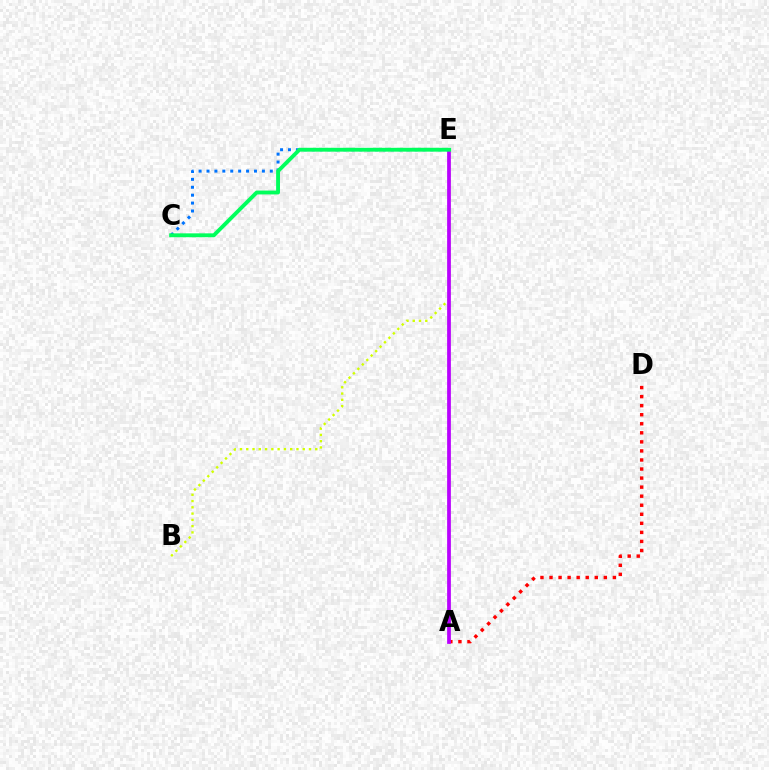{('C', 'E'): [{'color': '#0074ff', 'line_style': 'dotted', 'thickness': 2.15}, {'color': '#00ff5c', 'line_style': 'solid', 'thickness': 2.78}], ('A', 'D'): [{'color': '#ff0000', 'line_style': 'dotted', 'thickness': 2.46}], ('B', 'E'): [{'color': '#d1ff00', 'line_style': 'dotted', 'thickness': 1.7}], ('A', 'E'): [{'color': '#b900ff', 'line_style': 'solid', 'thickness': 2.69}]}